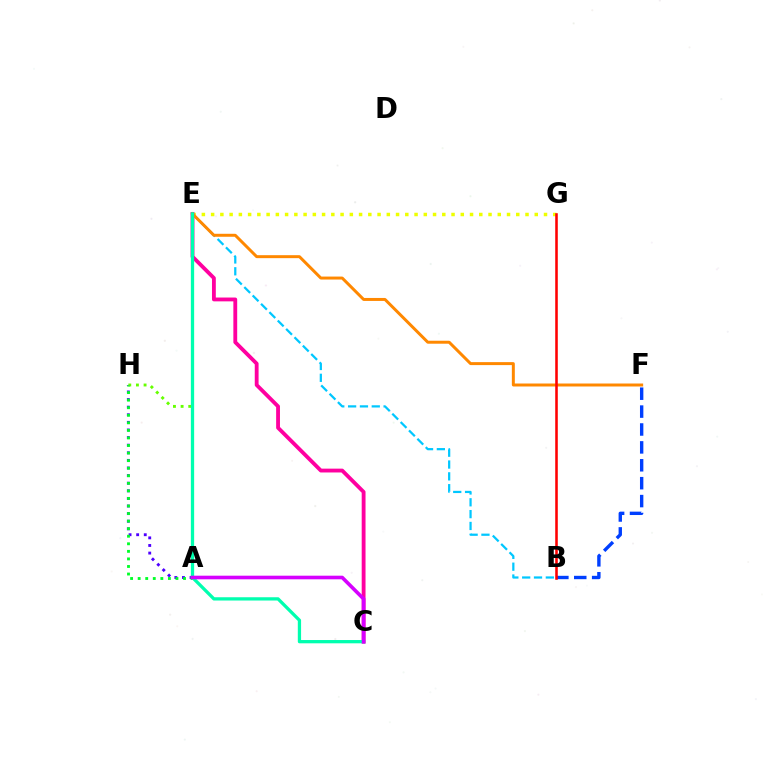{('E', 'G'): [{'color': '#eeff00', 'line_style': 'dotted', 'thickness': 2.51}], ('A', 'H'): [{'color': '#4f00ff', 'line_style': 'dotted', 'thickness': 2.07}, {'color': '#66ff00', 'line_style': 'dotted', 'thickness': 2.08}, {'color': '#00ff27', 'line_style': 'dotted', 'thickness': 2.05}], ('C', 'E'): [{'color': '#ff00a0', 'line_style': 'solid', 'thickness': 2.76}, {'color': '#00ffaf', 'line_style': 'solid', 'thickness': 2.36}], ('B', 'E'): [{'color': '#00c7ff', 'line_style': 'dashed', 'thickness': 1.61}], ('B', 'F'): [{'color': '#003fff', 'line_style': 'dashed', 'thickness': 2.43}], ('E', 'F'): [{'color': '#ff8800', 'line_style': 'solid', 'thickness': 2.14}], ('B', 'G'): [{'color': '#ff0000', 'line_style': 'solid', 'thickness': 1.85}], ('A', 'C'): [{'color': '#d600ff', 'line_style': 'solid', 'thickness': 2.61}]}